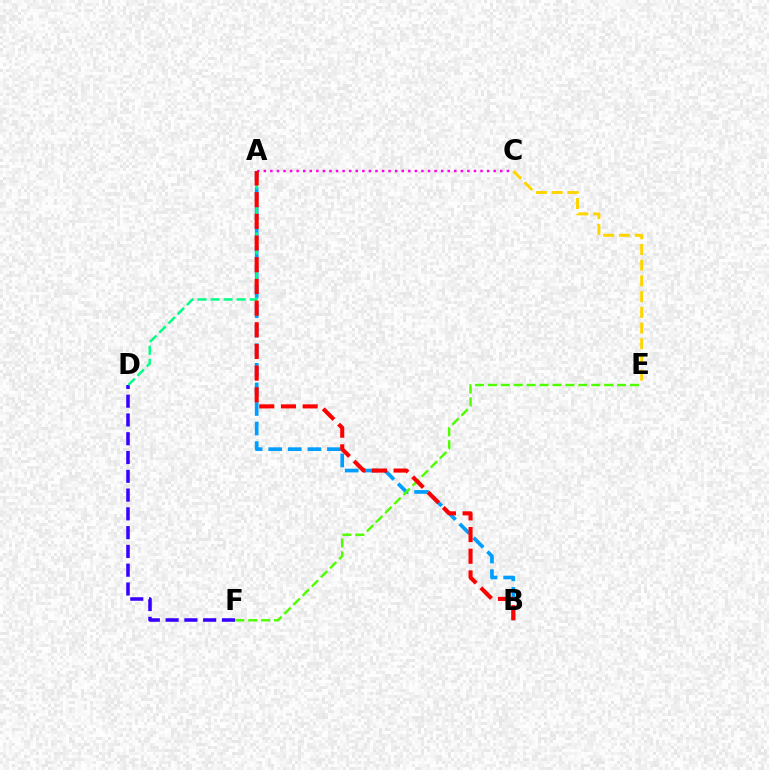{('A', 'C'): [{'color': '#ff00ed', 'line_style': 'dotted', 'thickness': 1.78}], ('A', 'B'): [{'color': '#009eff', 'line_style': 'dashed', 'thickness': 2.66}, {'color': '#ff0000', 'line_style': 'dashed', 'thickness': 2.95}], ('C', 'E'): [{'color': '#ffd500', 'line_style': 'dashed', 'thickness': 2.14}], ('D', 'F'): [{'color': '#3700ff', 'line_style': 'dashed', 'thickness': 2.55}], ('A', 'D'): [{'color': '#00ff86', 'line_style': 'dashed', 'thickness': 1.77}], ('E', 'F'): [{'color': '#4fff00', 'line_style': 'dashed', 'thickness': 1.76}]}